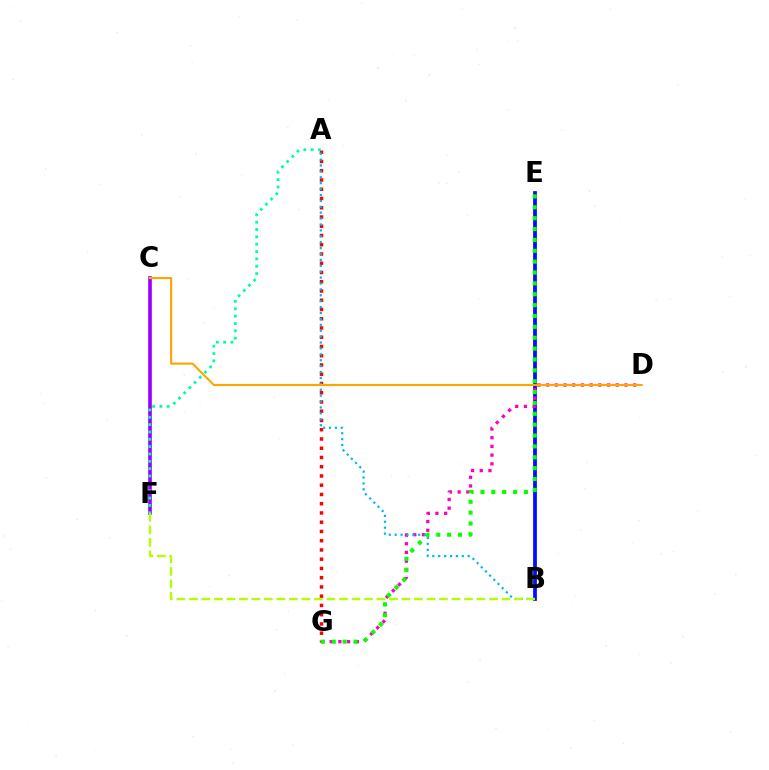{('A', 'G'): [{'color': '#ff0000', 'line_style': 'dotted', 'thickness': 2.51}], ('B', 'E'): [{'color': '#0010ff', 'line_style': 'solid', 'thickness': 2.71}], ('C', 'F'): [{'color': '#9b00ff', 'line_style': 'solid', 'thickness': 2.63}], ('A', 'F'): [{'color': '#00ff9d', 'line_style': 'dotted', 'thickness': 2.0}], ('D', 'G'): [{'color': '#ff00bd', 'line_style': 'dotted', 'thickness': 2.37}], ('A', 'B'): [{'color': '#00b5ff', 'line_style': 'dotted', 'thickness': 1.6}], ('B', 'F'): [{'color': '#b3ff00', 'line_style': 'dashed', 'thickness': 1.7}], ('E', 'G'): [{'color': '#08ff00', 'line_style': 'dotted', 'thickness': 2.95}], ('C', 'D'): [{'color': '#ffa500', 'line_style': 'solid', 'thickness': 1.52}]}